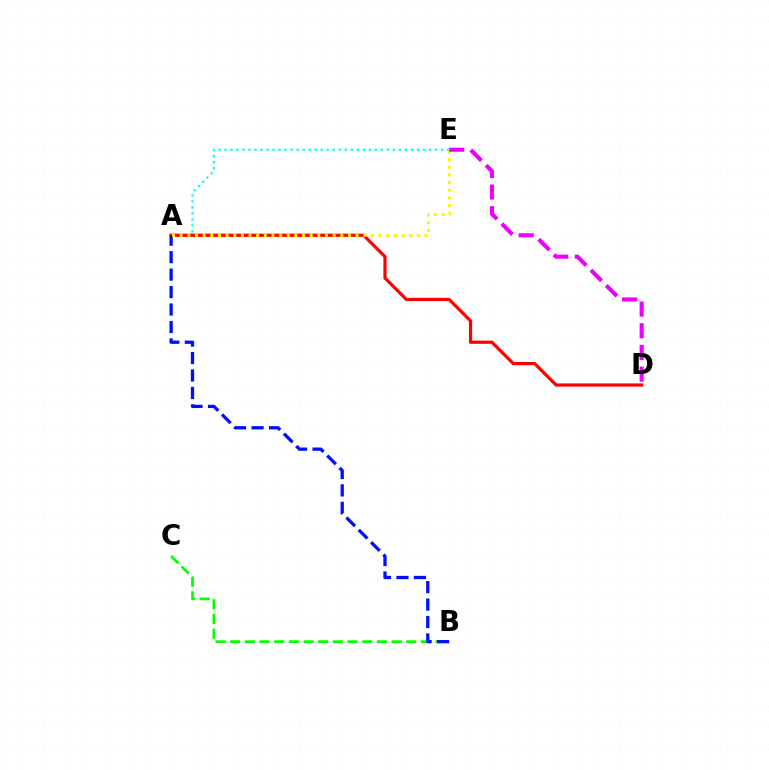{('A', 'E'): [{'color': '#00fff6', 'line_style': 'dotted', 'thickness': 1.63}, {'color': '#fcf500', 'line_style': 'dotted', 'thickness': 2.08}], ('A', 'D'): [{'color': '#ff0000', 'line_style': 'solid', 'thickness': 2.31}], ('B', 'C'): [{'color': '#08ff00', 'line_style': 'dashed', 'thickness': 1.99}], ('A', 'B'): [{'color': '#0010ff', 'line_style': 'dashed', 'thickness': 2.37}], ('D', 'E'): [{'color': '#ee00ff', 'line_style': 'dashed', 'thickness': 2.94}]}